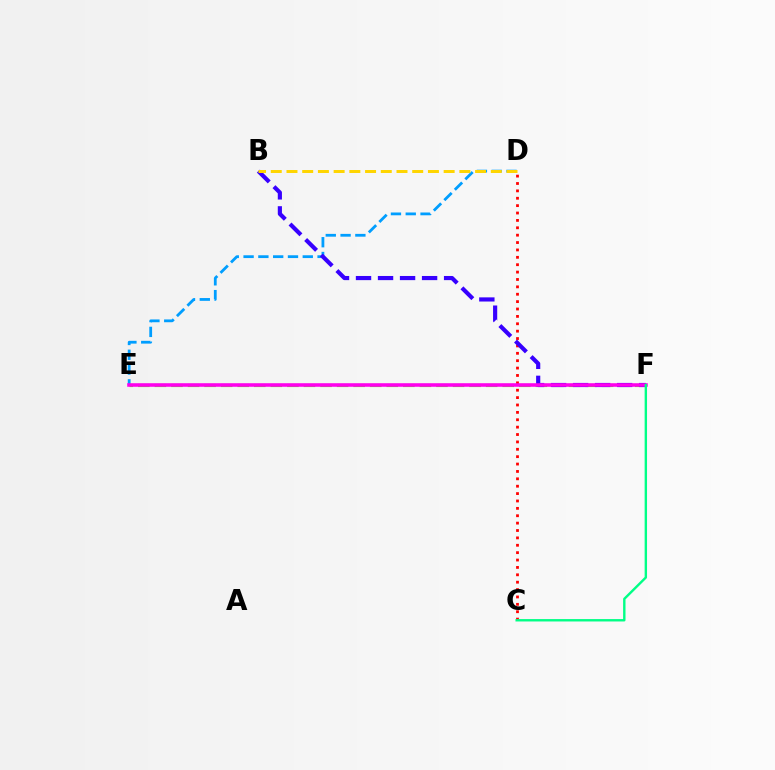{('E', 'F'): [{'color': '#4fff00', 'line_style': 'dashed', 'thickness': 2.25}, {'color': '#ff00ed', 'line_style': 'solid', 'thickness': 2.57}], ('D', 'E'): [{'color': '#009eff', 'line_style': 'dashed', 'thickness': 2.01}], ('C', 'D'): [{'color': '#ff0000', 'line_style': 'dotted', 'thickness': 2.01}], ('B', 'F'): [{'color': '#3700ff', 'line_style': 'dashed', 'thickness': 2.99}], ('B', 'D'): [{'color': '#ffd500', 'line_style': 'dashed', 'thickness': 2.14}], ('C', 'F'): [{'color': '#00ff86', 'line_style': 'solid', 'thickness': 1.72}]}